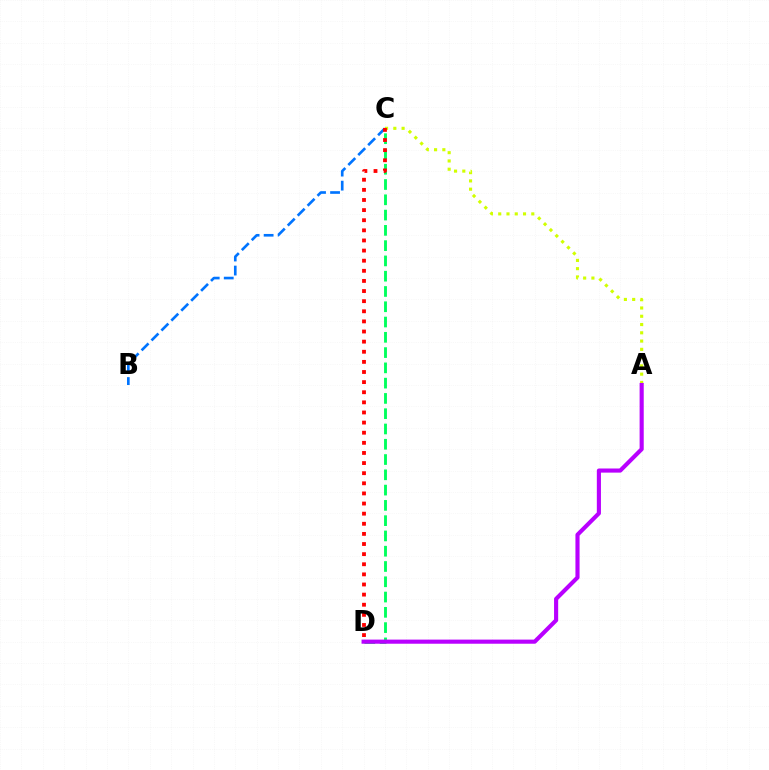{('C', 'D'): [{'color': '#00ff5c', 'line_style': 'dashed', 'thickness': 2.08}, {'color': '#ff0000', 'line_style': 'dotted', 'thickness': 2.75}], ('A', 'C'): [{'color': '#d1ff00', 'line_style': 'dotted', 'thickness': 2.25}], ('B', 'C'): [{'color': '#0074ff', 'line_style': 'dashed', 'thickness': 1.91}], ('A', 'D'): [{'color': '#b900ff', 'line_style': 'solid', 'thickness': 2.97}]}